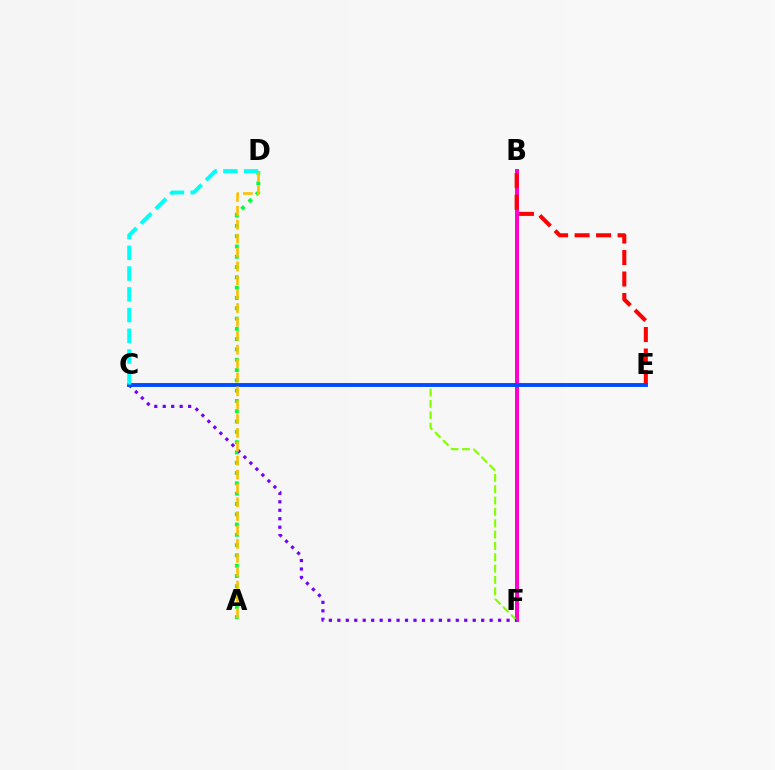{('A', 'D'): [{'color': '#00ff39', 'line_style': 'dotted', 'thickness': 2.8}, {'color': '#ffbd00', 'line_style': 'dashed', 'thickness': 1.89}], ('B', 'F'): [{'color': '#ff00cf', 'line_style': 'solid', 'thickness': 2.88}], ('C', 'F'): [{'color': '#84ff00', 'line_style': 'dashed', 'thickness': 1.54}, {'color': '#7200ff', 'line_style': 'dotted', 'thickness': 2.3}], ('B', 'E'): [{'color': '#ff0000', 'line_style': 'dashed', 'thickness': 2.92}], ('C', 'E'): [{'color': '#004bff', 'line_style': 'solid', 'thickness': 2.79}], ('C', 'D'): [{'color': '#00fff6', 'line_style': 'dashed', 'thickness': 2.82}]}